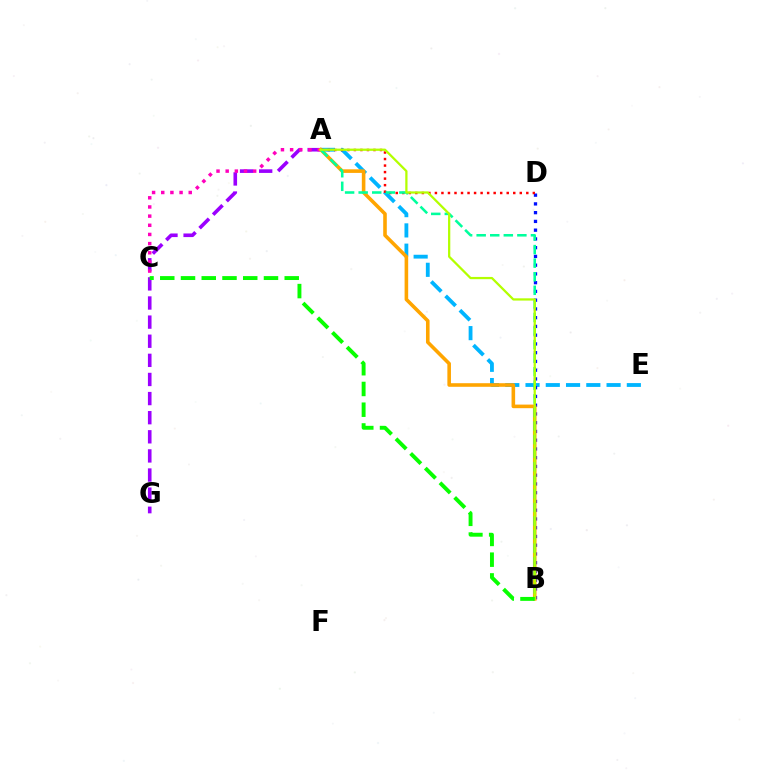{('A', 'E'): [{'color': '#00b5ff', 'line_style': 'dashed', 'thickness': 2.75}], ('A', 'G'): [{'color': '#9b00ff', 'line_style': 'dashed', 'thickness': 2.6}], ('B', 'D'): [{'color': '#0010ff', 'line_style': 'dotted', 'thickness': 2.38}], ('A', 'C'): [{'color': '#ff00bd', 'line_style': 'dotted', 'thickness': 2.49}], ('A', 'B'): [{'color': '#ffa500', 'line_style': 'solid', 'thickness': 2.58}, {'color': '#00ff9d', 'line_style': 'dashed', 'thickness': 1.84}, {'color': '#b3ff00', 'line_style': 'solid', 'thickness': 1.62}], ('A', 'D'): [{'color': '#ff0000', 'line_style': 'dotted', 'thickness': 1.77}], ('B', 'C'): [{'color': '#08ff00', 'line_style': 'dashed', 'thickness': 2.82}]}